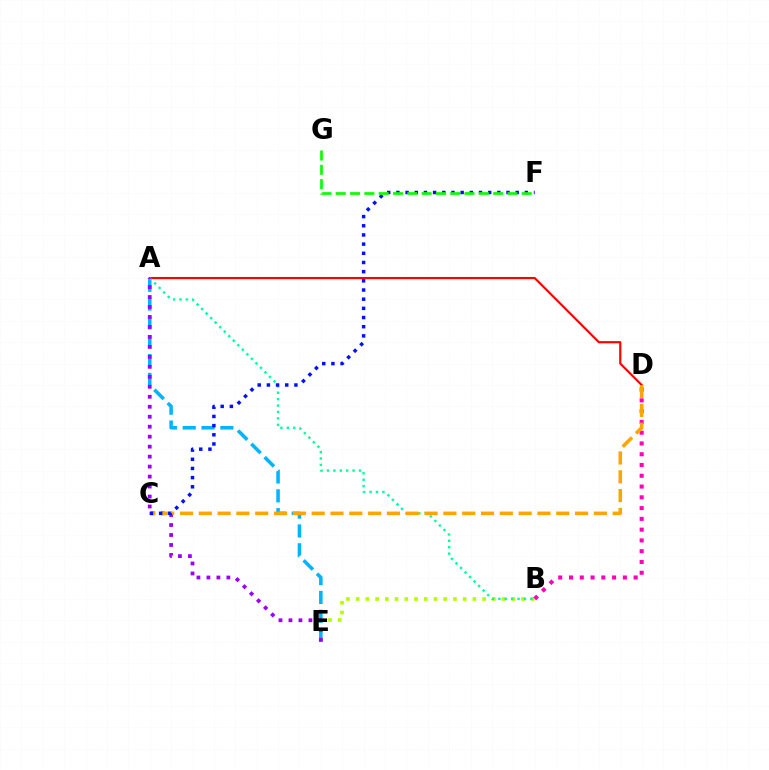{('A', 'D'): [{'color': '#ff0000', 'line_style': 'solid', 'thickness': 1.57}], ('B', 'E'): [{'color': '#b3ff00', 'line_style': 'dotted', 'thickness': 2.64}], ('A', 'E'): [{'color': '#00b5ff', 'line_style': 'dashed', 'thickness': 2.56}, {'color': '#9b00ff', 'line_style': 'dotted', 'thickness': 2.71}], ('B', 'D'): [{'color': '#ff00bd', 'line_style': 'dotted', 'thickness': 2.93}], ('A', 'B'): [{'color': '#00ff9d', 'line_style': 'dotted', 'thickness': 1.74}], ('C', 'D'): [{'color': '#ffa500', 'line_style': 'dashed', 'thickness': 2.56}], ('C', 'F'): [{'color': '#0010ff', 'line_style': 'dotted', 'thickness': 2.49}], ('F', 'G'): [{'color': '#08ff00', 'line_style': 'dashed', 'thickness': 1.94}]}